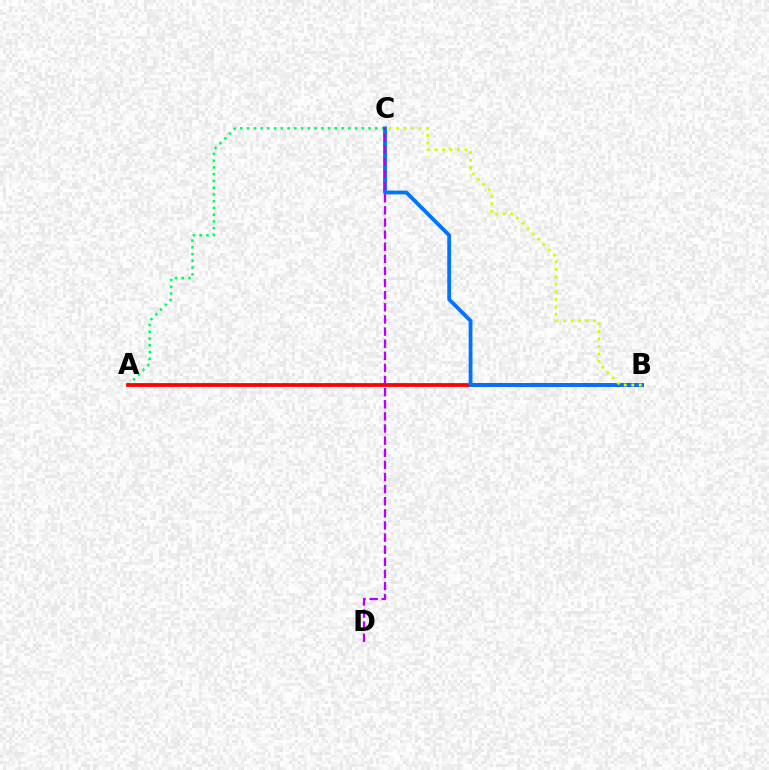{('A', 'C'): [{'color': '#00ff5c', 'line_style': 'dotted', 'thickness': 1.83}], ('A', 'B'): [{'color': '#ff0000', 'line_style': 'solid', 'thickness': 2.72}], ('B', 'C'): [{'color': '#0074ff', 'line_style': 'solid', 'thickness': 2.73}, {'color': '#d1ff00', 'line_style': 'dotted', 'thickness': 2.03}], ('C', 'D'): [{'color': '#b900ff', 'line_style': 'dashed', 'thickness': 1.65}]}